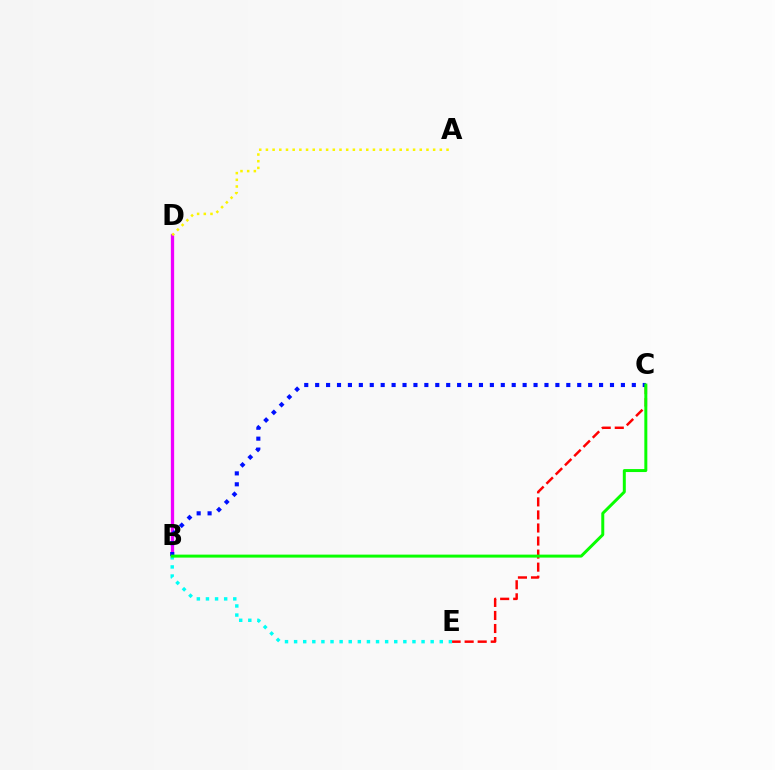{('B', 'D'): [{'color': '#ee00ff', 'line_style': 'solid', 'thickness': 2.37}], ('B', 'E'): [{'color': '#00fff6', 'line_style': 'dotted', 'thickness': 2.47}], ('C', 'E'): [{'color': '#ff0000', 'line_style': 'dashed', 'thickness': 1.77}], ('B', 'C'): [{'color': '#0010ff', 'line_style': 'dotted', 'thickness': 2.97}, {'color': '#08ff00', 'line_style': 'solid', 'thickness': 2.15}], ('A', 'D'): [{'color': '#fcf500', 'line_style': 'dotted', 'thickness': 1.82}]}